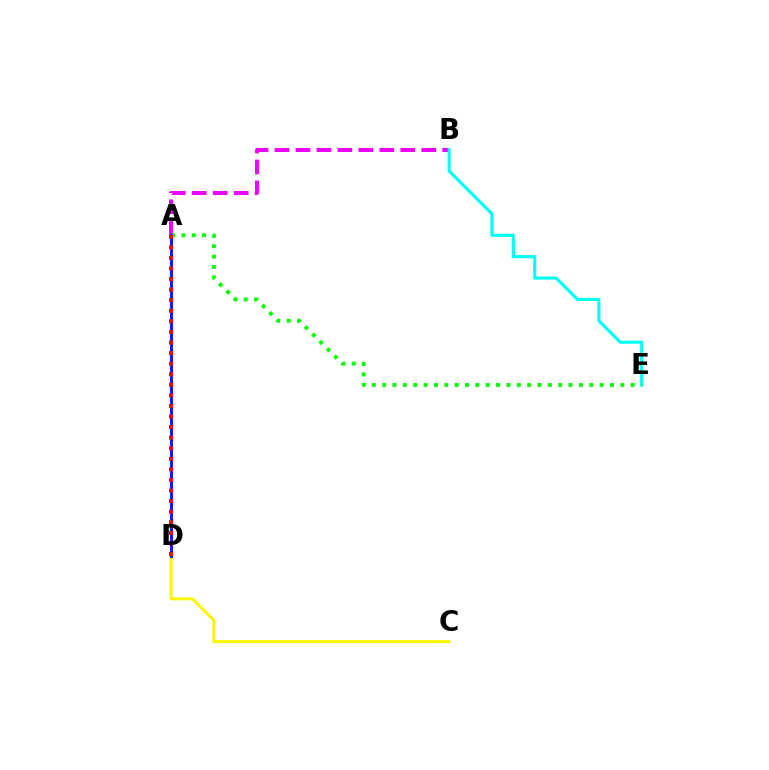{('A', 'B'): [{'color': '#ee00ff', 'line_style': 'dashed', 'thickness': 2.85}], ('C', 'D'): [{'color': '#fcf500', 'line_style': 'solid', 'thickness': 2.13}], ('B', 'E'): [{'color': '#00fff6', 'line_style': 'solid', 'thickness': 2.23}], ('A', 'E'): [{'color': '#08ff00', 'line_style': 'dotted', 'thickness': 2.81}], ('A', 'D'): [{'color': '#0010ff', 'line_style': 'solid', 'thickness': 2.04}, {'color': '#ff0000', 'line_style': 'dotted', 'thickness': 2.87}]}